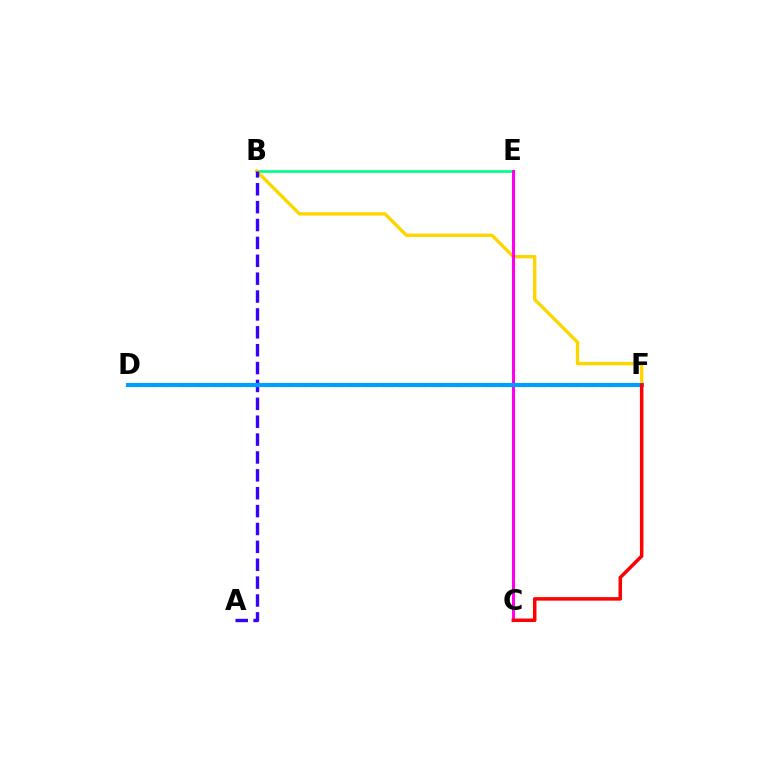{('B', 'E'): [{'color': '#00ff86', 'line_style': 'solid', 'thickness': 1.92}], ('B', 'F'): [{'color': '#ffd500', 'line_style': 'solid', 'thickness': 2.42}], ('A', 'B'): [{'color': '#3700ff', 'line_style': 'dashed', 'thickness': 2.43}], ('C', 'E'): [{'color': '#ff00ed', 'line_style': 'solid', 'thickness': 2.23}], ('D', 'F'): [{'color': '#4fff00', 'line_style': 'dashed', 'thickness': 2.3}, {'color': '#009eff', 'line_style': 'solid', 'thickness': 2.94}], ('C', 'F'): [{'color': '#ff0000', 'line_style': 'solid', 'thickness': 2.52}]}